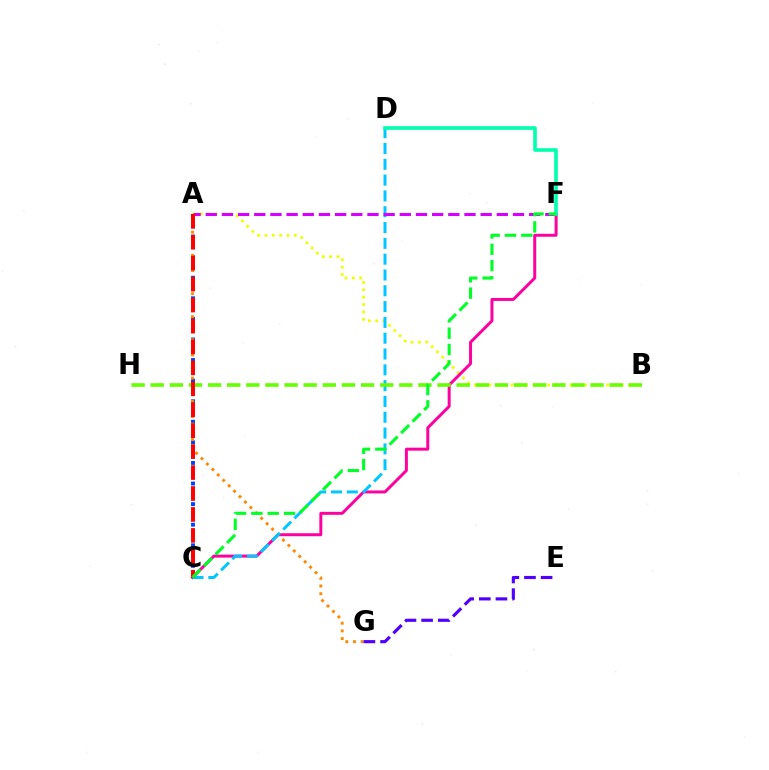{('A', 'C'): [{'color': '#003fff', 'line_style': 'dotted', 'thickness': 2.8}, {'color': '#ff0000', 'line_style': 'dashed', 'thickness': 2.84}], ('A', 'B'): [{'color': '#eeff00', 'line_style': 'dotted', 'thickness': 2.0}], ('C', 'F'): [{'color': '#ff00a0', 'line_style': 'solid', 'thickness': 2.14}, {'color': '#00ff27', 'line_style': 'dashed', 'thickness': 2.21}], ('A', 'G'): [{'color': '#ff8800', 'line_style': 'dotted', 'thickness': 2.09}], ('C', 'D'): [{'color': '#00c7ff', 'line_style': 'dashed', 'thickness': 2.15}], ('A', 'F'): [{'color': '#d600ff', 'line_style': 'dashed', 'thickness': 2.2}], ('B', 'H'): [{'color': '#66ff00', 'line_style': 'dashed', 'thickness': 2.6}], ('D', 'F'): [{'color': '#00ffaf', 'line_style': 'solid', 'thickness': 2.6}], ('E', 'G'): [{'color': '#4f00ff', 'line_style': 'dashed', 'thickness': 2.26}]}